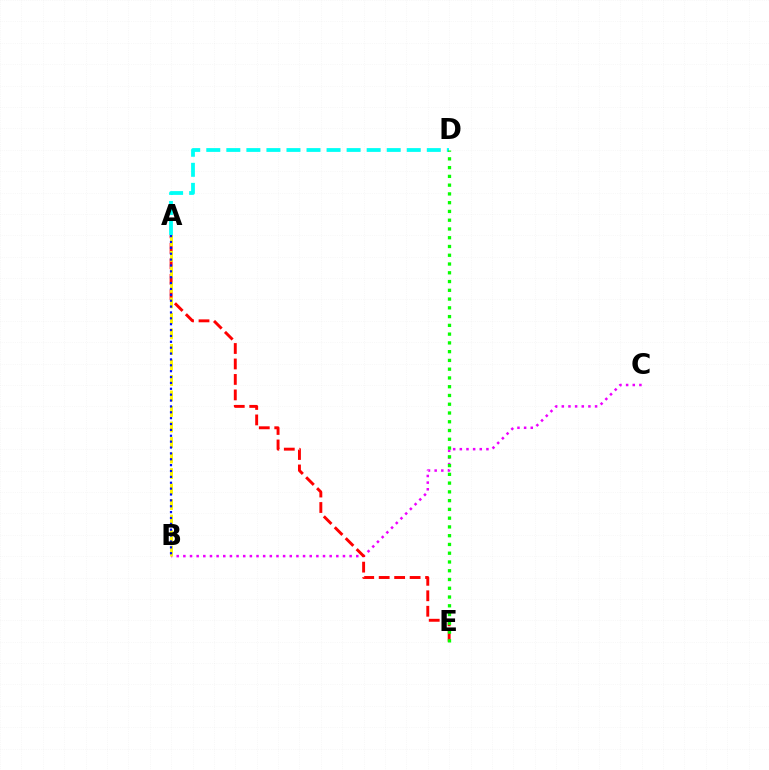{('B', 'C'): [{'color': '#ee00ff', 'line_style': 'dotted', 'thickness': 1.81}], ('A', 'E'): [{'color': '#ff0000', 'line_style': 'dashed', 'thickness': 2.1}], ('A', 'B'): [{'color': '#fcf500', 'line_style': 'dashed', 'thickness': 2.11}, {'color': '#0010ff', 'line_style': 'dotted', 'thickness': 1.6}], ('A', 'D'): [{'color': '#00fff6', 'line_style': 'dashed', 'thickness': 2.72}], ('D', 'E'): [{'color': '#08ff00', 'line_style': 'dotted', 'thickness': 2.38}]}